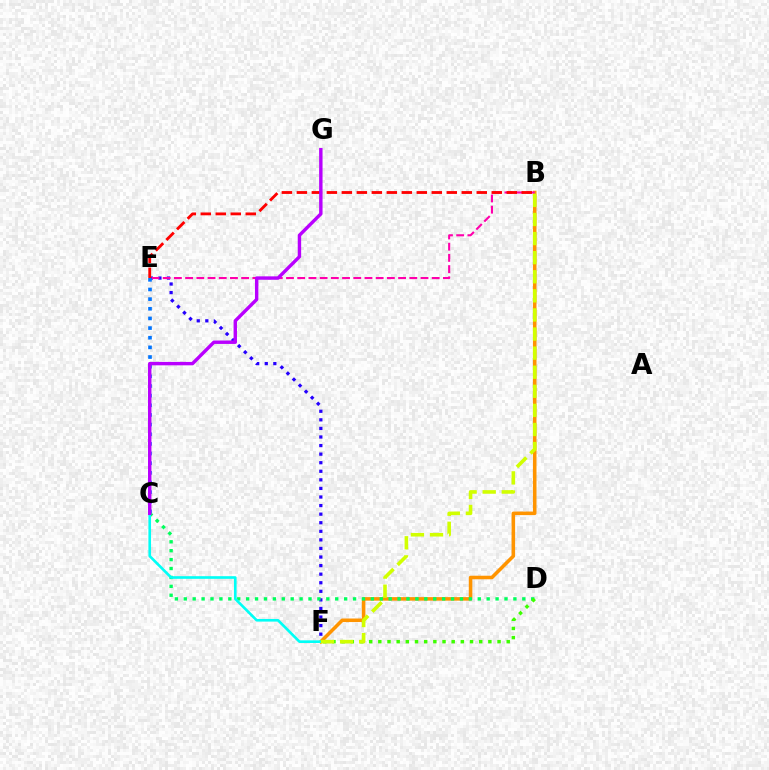{('B', 'F'): [{'color': '#ff9400', 'line_style': 'solid', 'thickness': 2.55}, {'color': '#d1ff00', 'line_style': 'dashed', 'thickness': 2.59}], ('E', 'F'): [{'color': '#2500ff', 'line_style': 'dotted', 'thickness': 2.33}], ('C', 'D'): [{'color': '#00ff5c', 'line_style': 'dotted', 'thickness': 2.42}], ('B', 'E'): [{'color': '#ff00ac', 'line_style': 'dashed', 'thickness': 1.52}, {'color': '#ff0000', 'line_style': 'dashed', 'thickness': 2.04}], ('D', 'F'): [{'color': '#3dff00', 'line_style': 'dotted', 'thickness': 2.49}], ('C', 'F'): [{'color': '#00fff6', 'line_style': 'solid', 'thickness': 1.9}], ('C', 'E'): [{'color': '#0074ff', 'line_style': 'dotted', 'thickness': 2.62}], ('C', 'G'): [{'color': '#b900ff', 'line_style': 'solid', 'thickness': 2.46}]}